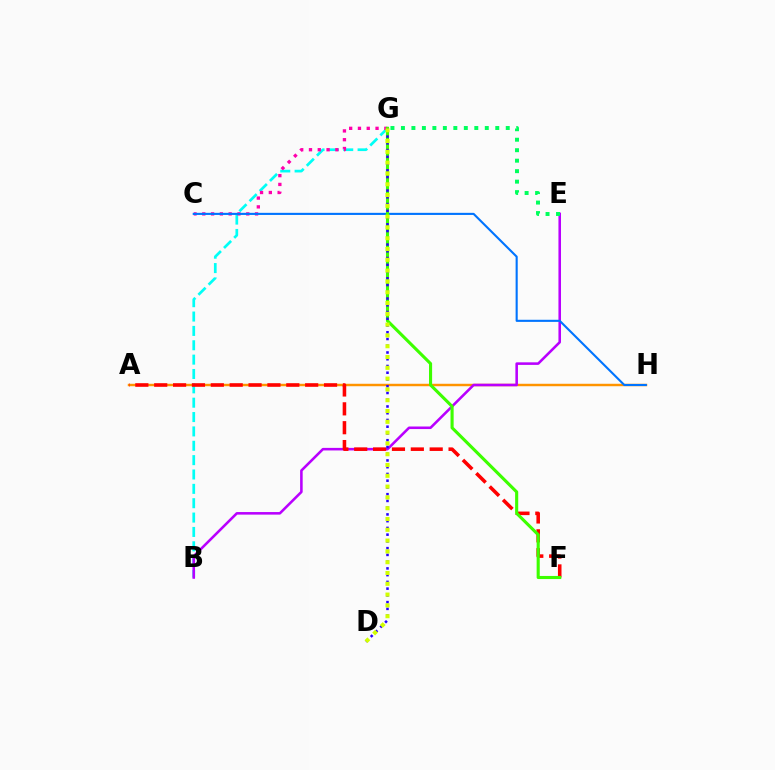{('B', 'G'): [{'color': '#00fff6', 'line_style': 'dashed', 'thickness': 1.95}], ('A', 'H'): [{'color': '#ff9400', 'line_style': 'solid', 'thickness': 1.76}], ('C', 'G'): [{'color': '#ff00ac', 'line_style': 'dotted', 'thickness': 2.39}], ('B', 'E'): [{'color': '#b900ff', 'line_style': 'solid', 'thickness': 1.85}], ('A', 'F'): [{'color': '#ff0000', 'line_style': 'dashed', 'thickness': 2.56}], ('C', 'H'): [{'color': '#0074ff', 'line_style': 'solid', 'thickness': 1.52}], ('E', 'G'): [{'color': '#00ff5c', 'line_style': 'dotted', 'thickness': 2.85}], ('F', 'G'): [{'color': '#3dff00', 'line_style': 'solid', 'thickness': 2.24}], ('D', 'G'): [{'color': '#2500ff', 'line_style': 'dotted', 'thickness': 1.83}, {'color': '#d1ff00', 'line_style': 'dotted', 'thickness': 2.93}]}